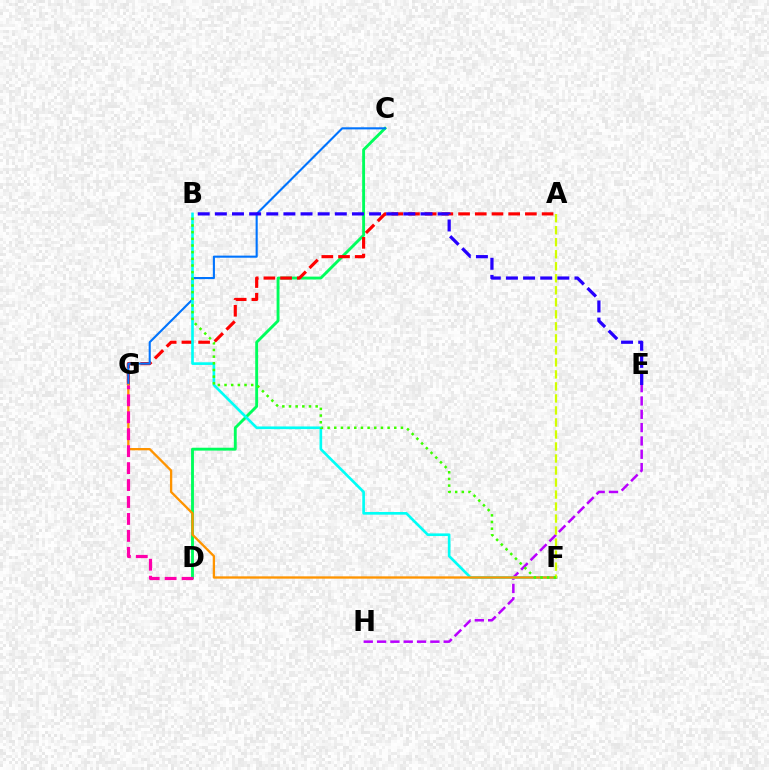{('E', 'H'): [{'color': '#b900ff', 'line_style': 'dashed', 'thickness': 1.81}], ('C', 'D'): [{'color': '#00ff5c', 'line_style': 'solid', 'thickness': 2.07}], ('A', 'G'): [{'color': '#ff0000', 'line_style': 'dashed', 'thickness': 2.27}], ('C', 'G'): [{'color': '#0074ff', 'line_style': 'solid', 'thickness': 1.52}], ('B', 'F'): [{'color': '#00fff6', 'line_style': 'solid', 'thickness': 1.91}, {'color': '#3dff00', 'line_style': 'dotted', 'thickness': 1.81}], ('F', 'G'): [{'color': '#ff9400', 'line_style': 'solid', 'thickness': 1.67}], ('A', 'F'): [{'color': '#d1ff00', 'line_style': 'dashed', 'thickness': 1.63}], ('D', 'G'): [{'color': '#ff00ac', 'line_style': 'dashed', 'thickness': 2.3}], ('B', 'E'): [{'color': '#2500ff', 'line_style': 'dashed', 'thickness': 2.33}]}